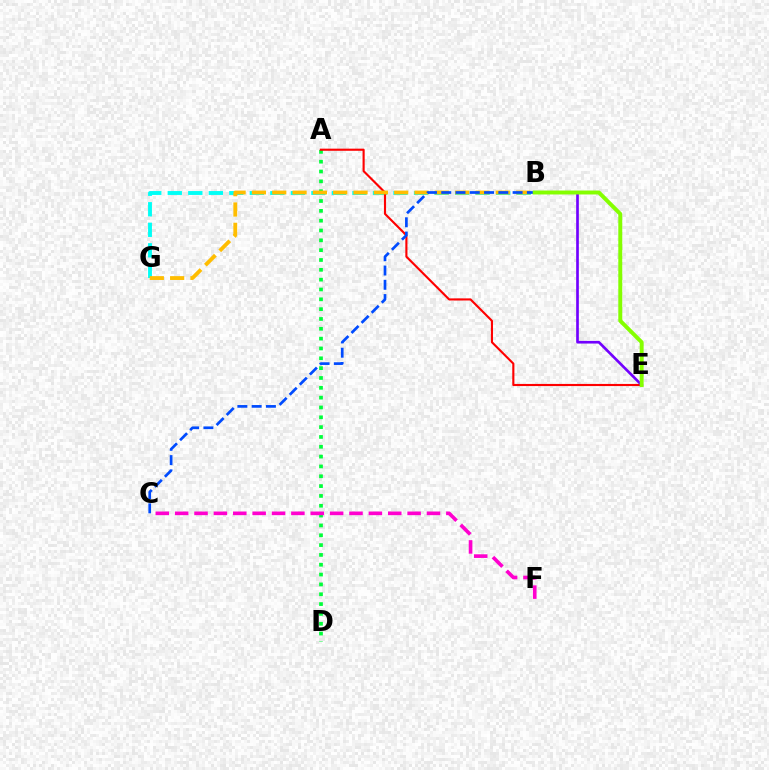{('B', 'G'): [{'color': '#00fff6', 'line_style': 'dashed', 'thickness': 2.79}, {'color': '#ffbd00', 'line_style': 'dashed', 'thickness': 2.76}], ('A', 'D'): [{'color': '#00ff39', 'line_style': 'dotted', 'thickness': 2.67}], ('C', 'F'): [{'color': '#ff00cf', 'line_style': 'dashed', 'thickness': 2.63}], ('A', 'E'): [{'color': '#ff0000', 'line_style': 'solid', 'thickness': 1.53}], ('B', 'E'): [{'color': '#7200ff', 'line_style': 'solid', 'thickness': 1.92}, {'color': '#84ff00', 'line_style': 'solid', 'thickness': 2.84}], ('B', 'C'): [{'color': '#004bff', 'line_style': 'dashed', 'thickness': 1.94}]}